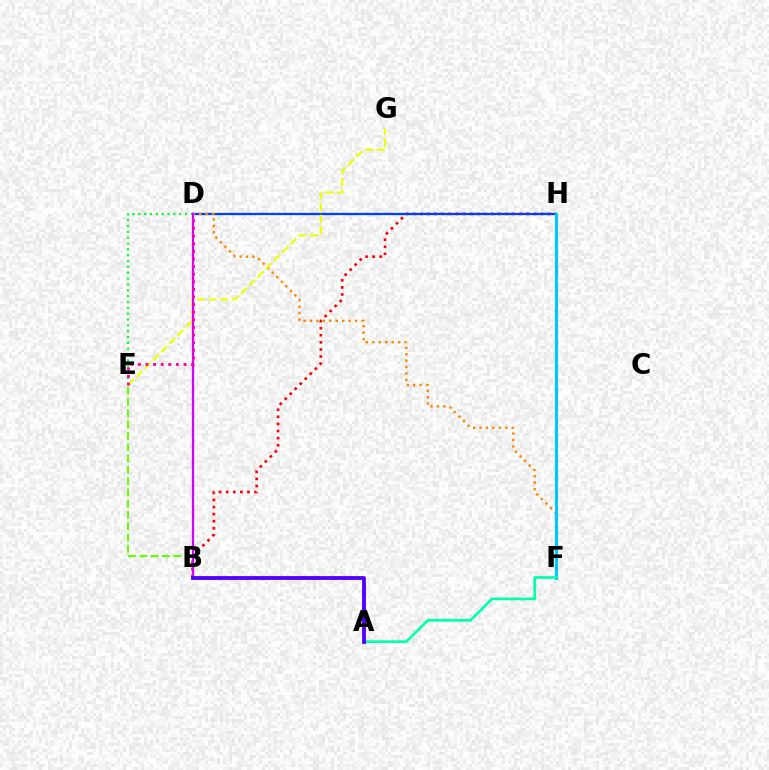{('B', 'H'): [{'color': '#ff0000', 'line_style': 'dotted', 'thickness': 1.93}], ('D', 'E'): [{'color': '#00ff27', 'line_style': 'dotted', 'thickness': 1.59}, {'color': '#ff00a0', 'line_style': 'dotted', 'thickness': 2.07}], ('D', 'H'): [{'color': '#003fff', 'line_style': 'solid', 'thickness': 1.65}], ('D', 'F'): [{'color': '#ff8800', 'line_style': 'dotted', 'thickness': 1.75}], ('E', 'G'): [{'color': '#eeff00', 'line_style': 'dashed', 'thickness': 1.58}], ('B', 'E'): [{'color': '#66ff00', 'line_style': 'dashed', 'thickness': 1.53}], ('B', 'D'): [{'color': '#d600ff', 'line_style': 'solid', 'thickness': 1.61}], ('F', 'H'): [{'color': '#00c7ff', 'line_style': 'solid', 'thickness': 2.22}], ('A', 'F'): [{'color': '#00ffaf', 'line_style': 'solid', 'thickness': 1.94}], ('A', 'B'): [{'color': '#4f00ff', 'line_style': 'solid', 'thickness': 2.75}]}